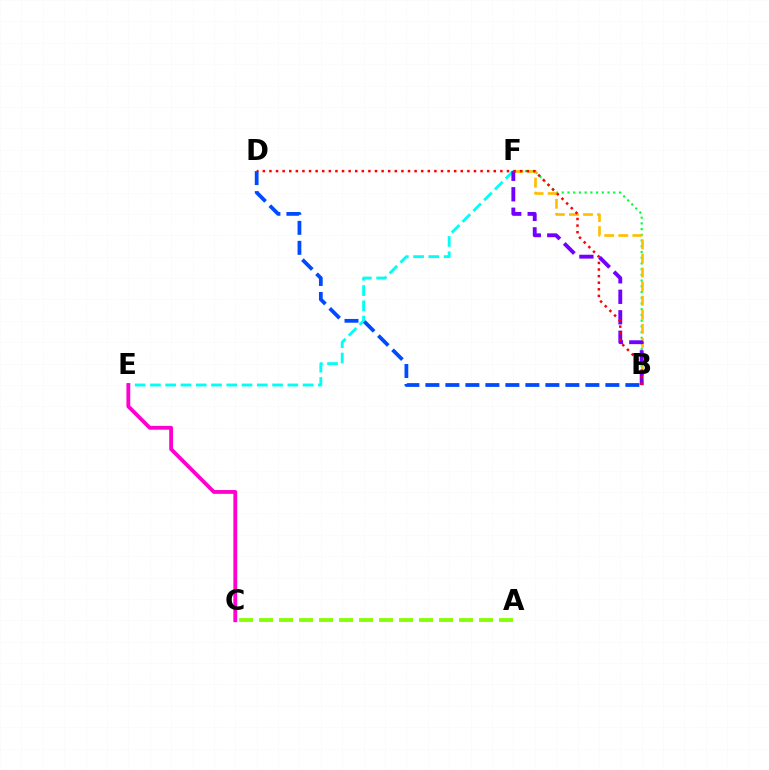{('B', 'F'): [{'color': '#00ff39', 'line_style': 'dotted', 'thickness': 1.55}, {'color': '#ffbd00', 'line_style': 'dashed', 'thickness': 1.91}, {'color': '#7200ff', 'line_style': 'dashed', 'thickness': 2.78}], ('E', 'F'): [{'color': '#00fff6', 'line_style': 'dashed', 'thickness': 2.07}], ('B', 'D'): [{'color': '#ff0000', 'line_style': 'dotted', 'thickness': 1.79}, {'color': '#004bff', 'line_style': 'dashed', 'thickness': 2.72}], ('A', 'C'): [{'color': '#84ff00', 'line_style': 'dashed', 'thickness': 2.72}], ('C', 'E'): [{'color': '#ff00cf', 'line_style': 'solid', 'thickness': 2.75}]}